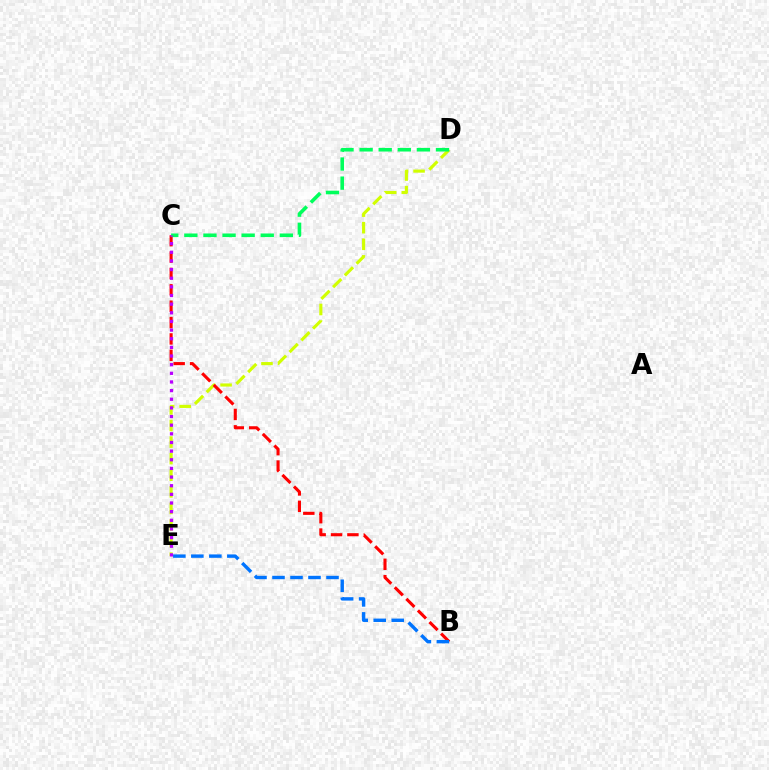{('D', 'E'): [{'color': '#d1ff00', 'line_style': 'dashed', 'thickness': 2.25}], ('B', 'C'): [{'color': '#ff0000', 'line_style': 'dashed', 'thickness': 2.22}], ('C', 'D'): [{'color': '#00ff5c', 'line_style': 'dashed', 'thickness': 2.59}], ('B', 'E'): [{'color': '#0074ff', 'line_style': 'dashed', 'thickness': 2.45}], ('C', 'E'): [{'color': '#b900ff', 'line_style': 'dotted', 'thickness': 2.35}]}